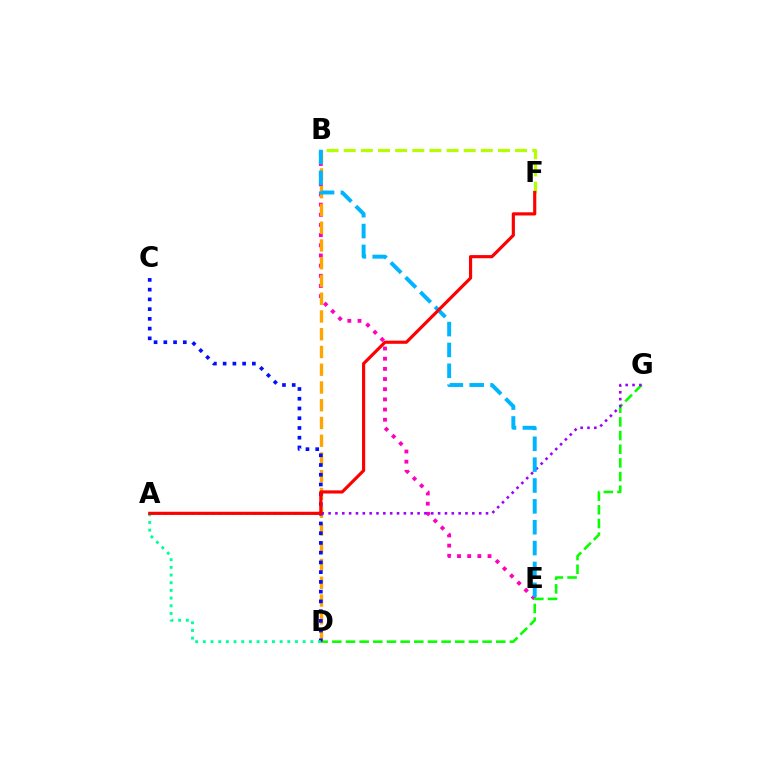{('B', 'E'): [{'color': '#ff00bd', 'line_style': 'dotted', 'thickness': 2.76}, {'color': '#00b5ff', 'line_style': 'dashed', 'thickness': 2.83}], ('D', 'G'): [{'color': '#08ff00', 'line_style': 'dashed', 'thickness': 1.86}], ('B', 'D'): [{'color': '#ffa500', 'line_style': 'dashed', 'thickness': 2.41}], ('C', 'D'): [{'color': '#0010ff', 'line_style': 'dotted', 'thickness': 2.65}], ('A', 'G'): [{'color': '#9b00ff', 'line_style': 'dotted', 'thickness': 1.86}], ('B', 'F'): [{'color': '#b3ff00', 'line_style': 'dashed', 'thickness': 2.33}], ('A', 'D'): [{'color': '#00ff9d', 'line_style': 'dotted', 'thickness': 2.09}], ('A', 'F'): [{'color': '#ff0000', 'line_style': 'solid', 'thickness': 2.28}]}